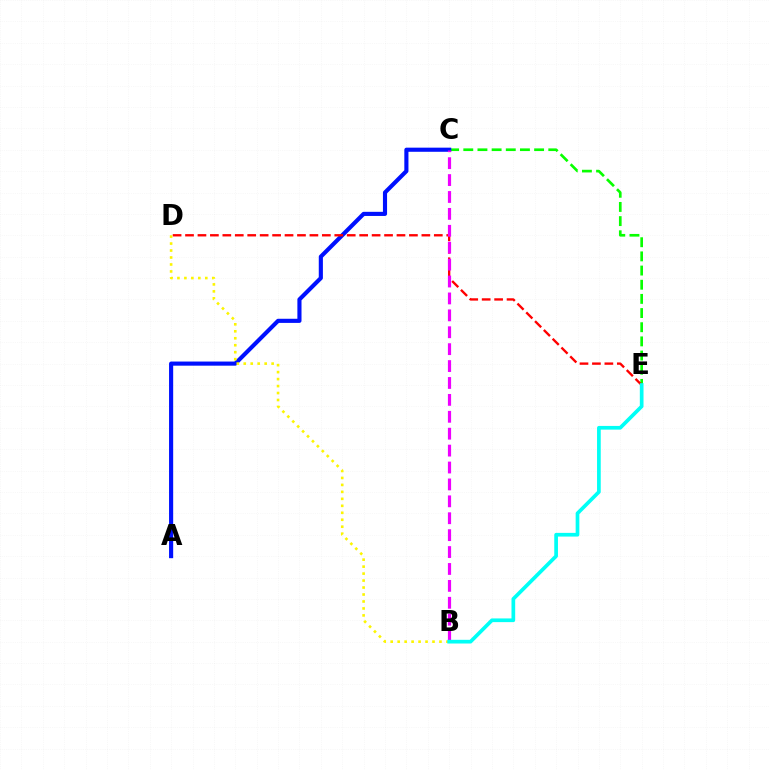{('C', 'E'): [{'color': '#08ff00', 'line_style': 'dashed', 'thickness': 1.92}], ('A', 'C'): [{'color': '#0010ff', 'line_style': 'solid', 'thickness': 2.97}], ('D', 'E'): [{'color': '#ff0000', 'line_style': 'dashed', 'thickness': 1.69}], ('B', 'D'): [{'color': '#fcf500', 'line_style': 'dotted', 'thickness': 1.89}], ('B', 'C'): [{'color': '#ee00ff', 'line_style': 'dashed', 'thickness': 2.3}], ('B', 'E'): [{'color': '#00fff6', 'line_style': 'solid', 'thickness': 2.66}]}